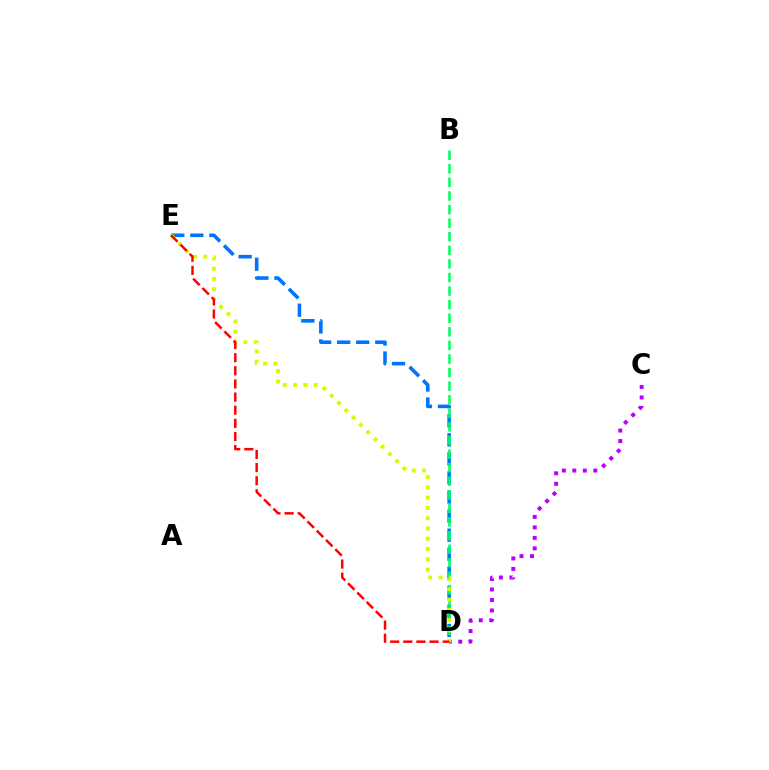{('C', 'D'): [{'color': '#b900ff', 'line_style': 'dotted', 'thickness': 2.85}], ('D', 'E'): [{'color': '#0074ff', 'line_style': 'dashed', 'thickness': 2.59}, {'color': '#d1ff00', 'line_style': 'dotted', 'thickness': 2.79}, {'color': '#ff0000', 'line_style': 'dashed', 'thickness': 1.78}], ('B', 'D'): [{'color': '#00ff5c', 'line_style': 'dashed', 'thickness': 1.85}]}